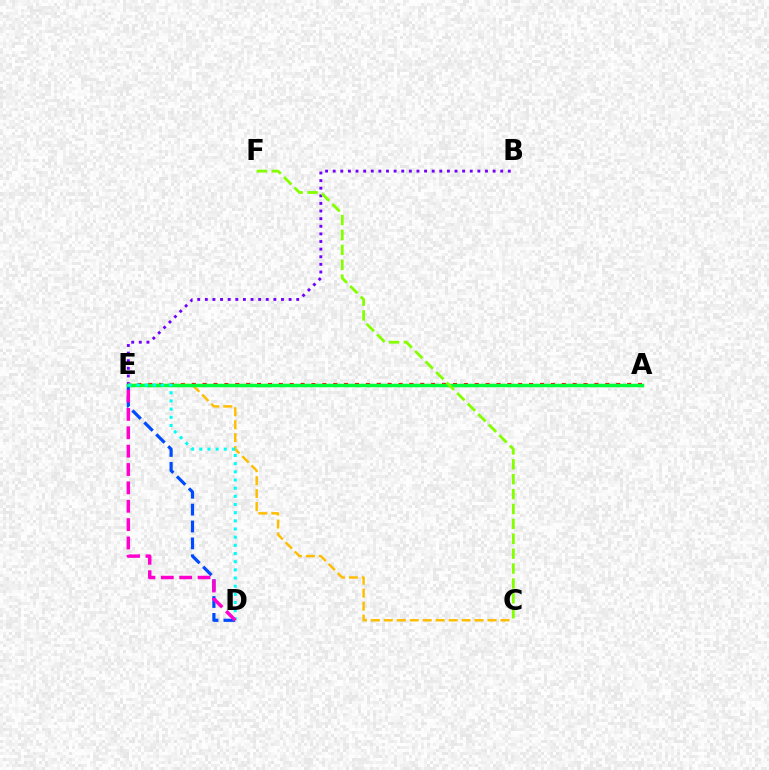{('B', 'E'): [{'color': '#7200ff', 'line_style': 'dotted', 'thickness': 2.07}], ('A', 'E'): [{'color': '#ff0000', 'line_style': 'dotted', 'thickness': 2.96}, {'color': '#00ff39', 'line_style': 'solid', 'thickness': 2.51}], ('D', 'E'): [{'color': '#004bff', 'line_style': 'dashed', 'thickness': 2.29}, {'color': '#00fff6', 'line_style': 'dotted', 'thickness': 2.22}, {'color': '#ff00cf', 'line_style': 'dashed', 'thickness': 2.5}], ('C', 'E'): [{'color': '#ffbd00', 'line_style': 'dashed', 'thickness': 1.76}], ('C', 'F'): [{'color': '#84ff00', 'line_style': 'dashed', 'thickness': 2.02}]}